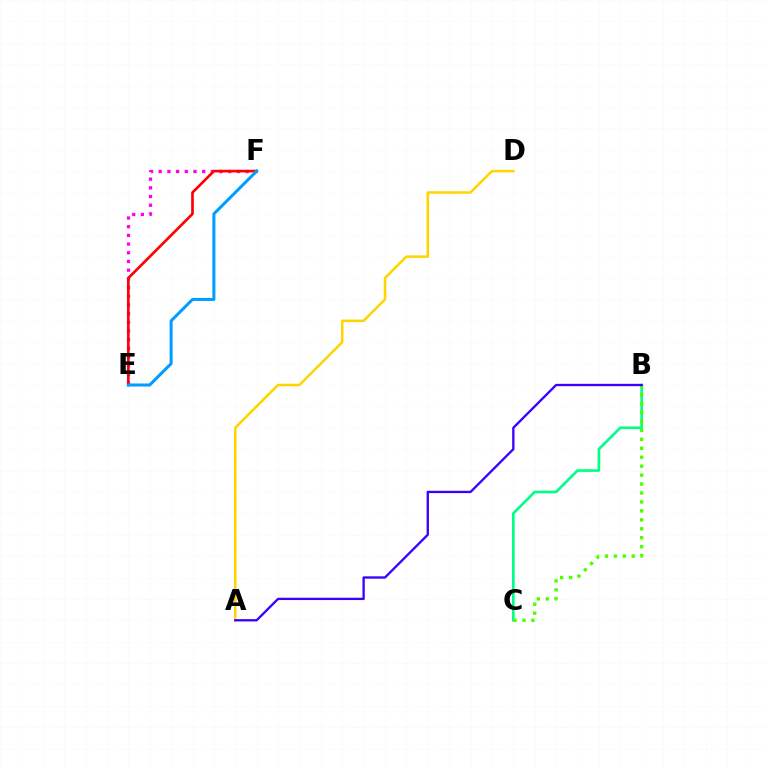{('B', 'C'): [{'color': '#00ff86', 'line_style': 'solid', 'thickness': 1.92}, {'color': '#4fff00', 'line_style': 'dotted', 'thickness': 2.43}], ('A', 'D'): [{'color': '#ffd500', 'line_style': 'solid', 'thickness': 1.82}], ('E', 'F'): [{'color': '#ff00ed', 'line_style': 'dotted', 'thickness': 2.36}, {'color': '#ff0000', 'line_style': 'solid', 'thickness': 1.92}, {'color': '#009eff', 'line_style': 'solid', 'thickness': 2.19}], ('A', 'B'): [{'color': '#3700ff', 'line_style': 'solid', 'thickness': 1.67}]}